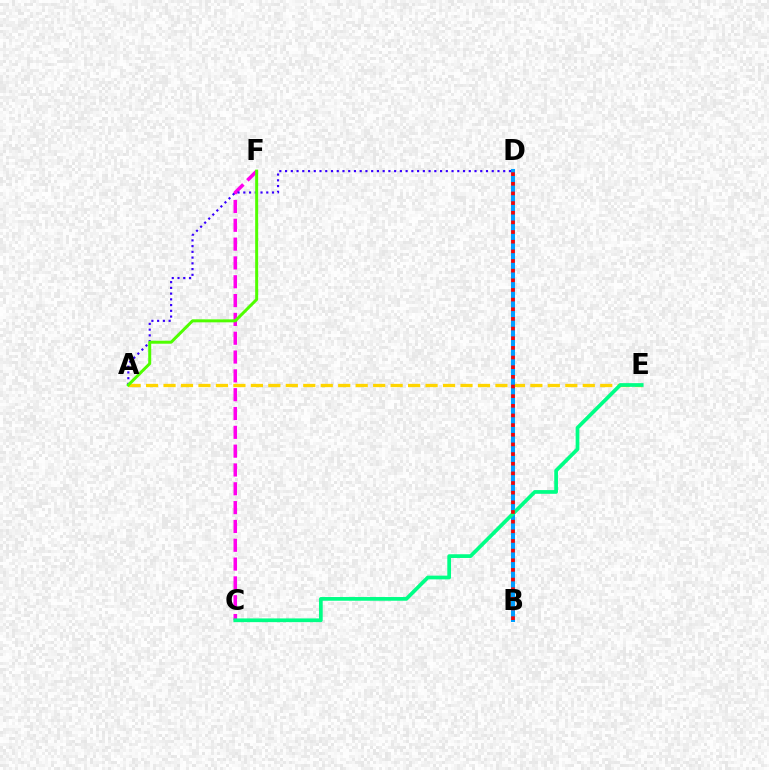{('A', 'E'): [{'color': '#ffd500', 'line_style': 'dashed', 'thickness': 2.37}], ('C', 'F'): [{'color': '#ff00ed', 'line_style': 'dashed', 'thickness': 2.56}], ('B', 'D'): [{'color': '#009eff', 'line_style': 'solid', 'thickness': 2.92}, {'color': '#ff0000', 'line_style': 'dotted', 'thickness': 2.62}], ('C', 'E'): [{'color': '#00ff86', 'line_style': 'solid', 'thickness': 2.68}], ('A', 'D'): [{'color': '#3700ff', 'line_style': 'dotted', 'thickness': 1.56}], ('A', 'F'): [{'color': '#4fff00', 'line_style': 'solid', 'thickness': 2.15}]}